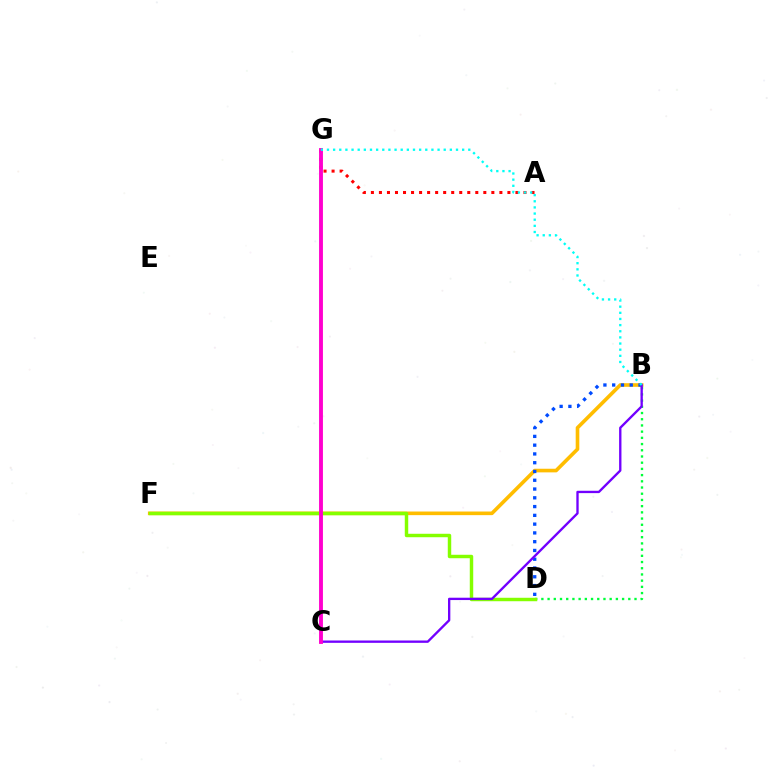{('B', 'F'): [{'color': '#ffbd00', 'line_style': 'solid', 'thickness': 2.61}], ('B', 'D'): [{'color': '#00ff39', 'line_style': 'dotted', 'thickness': 1.69}, {'color': '#004bff', 'line_style': 'dotted', 'thickness': 2.38}], ('D', 'F'): [{'color': '#84ff00', 'line_style': 'solid', 'thickness': 2.49}], ('A', 'G'): [{'color': '#ff0000', 'line_style': 'dotted', 'thickness': 2.18}], ('B', 'C'): [{'color': '#7200ff', 'line_style': 'solid', 'thickness': 1.69}], ('C', 'G'): [{'color': '#ff00cf', 'line_style': 'solid', 'thickness': 2.78}], ('B', 'G'): [{'color': '#00fff6', 'line_style': 'dotted', 'thickness': 1.67}]}